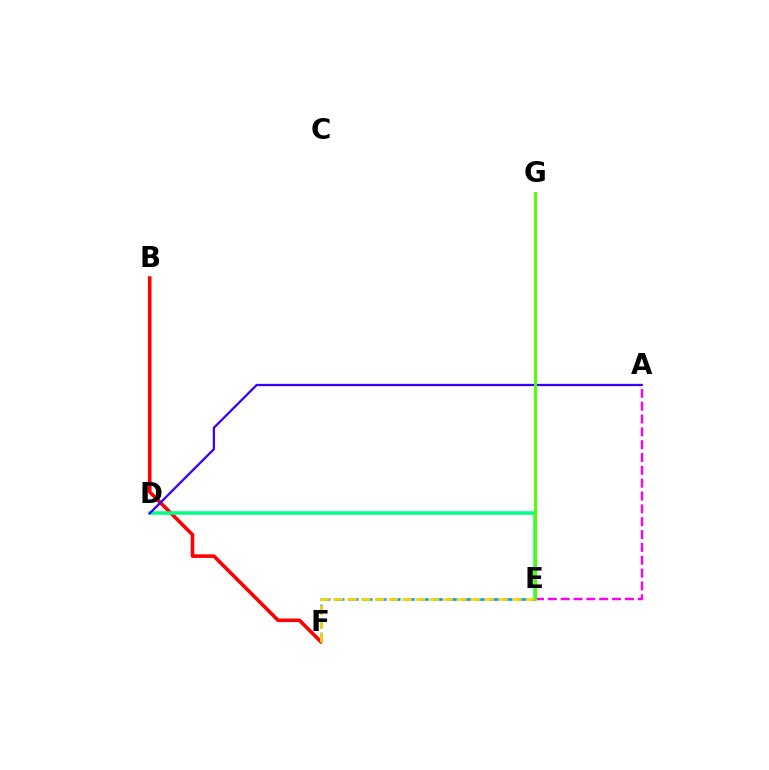{('B', 'F'): [{'color': '#ff0000', 'line_style': 'solid', 'thickness': 2.58}], ('E', 'F'): [{'color': '#009eff', 'line_style': 'dashed', 'thickness': 1.91}, {'color': '#ffd500', 'line_style': 'dashed', 'thickness': 1.87}], ('A', 'E'): [{'color': '#ff00ed', 'line_style': 'dashed', 'thickness': 1.74}], ('D', 'E'): [{'color': '#00ff86', 'line_style': 'solid', 'thickness': 2.54}], ('A', 'D'): [{'color': '#3700ff', 'line_style': 'solid', 'thickness': 1.64}], ('E', 'G'): [{'color': '#4fff00', 'line_style': 'solid', 'thickness': 2.11}]}